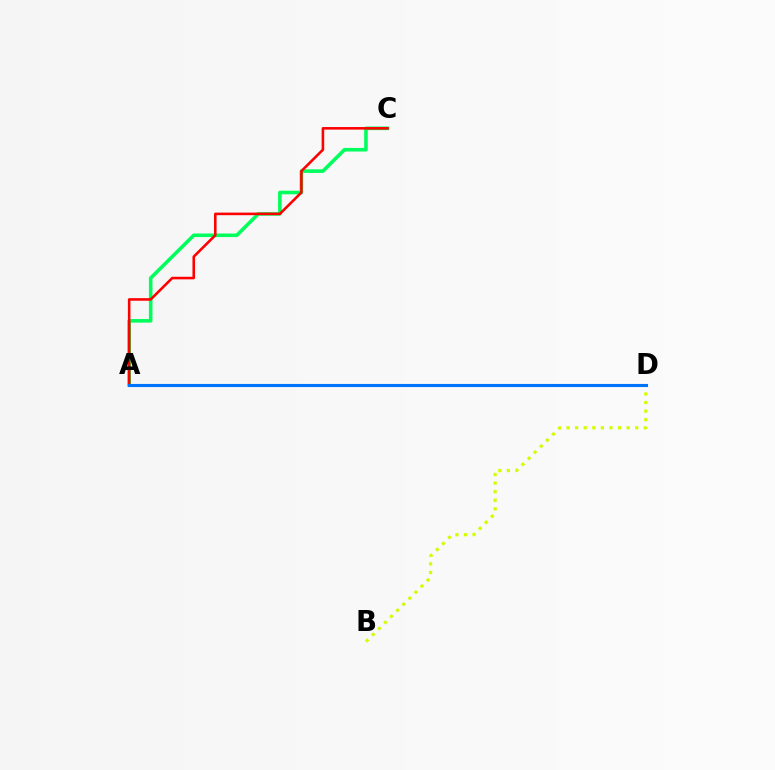{('A', 'C'): [{'color': '#00ff5c', 'line_style': 'solid', 'thickness': 2.58}, {'color': '#ff0000', 'line_style': 'solid', 'thickness': 1.86}], ('B', 'D'): [{'color': '#d1ff00', 'line_style': 'dotted', 'thickness': 2.33}], ('A', 'D'): [{'color': '#b900ff', 'line_style': 'dashed', 'thickness': 1.87}, {'color': '#0074ff', 'line_style': 'solid', 'thickness': 2.24}]}